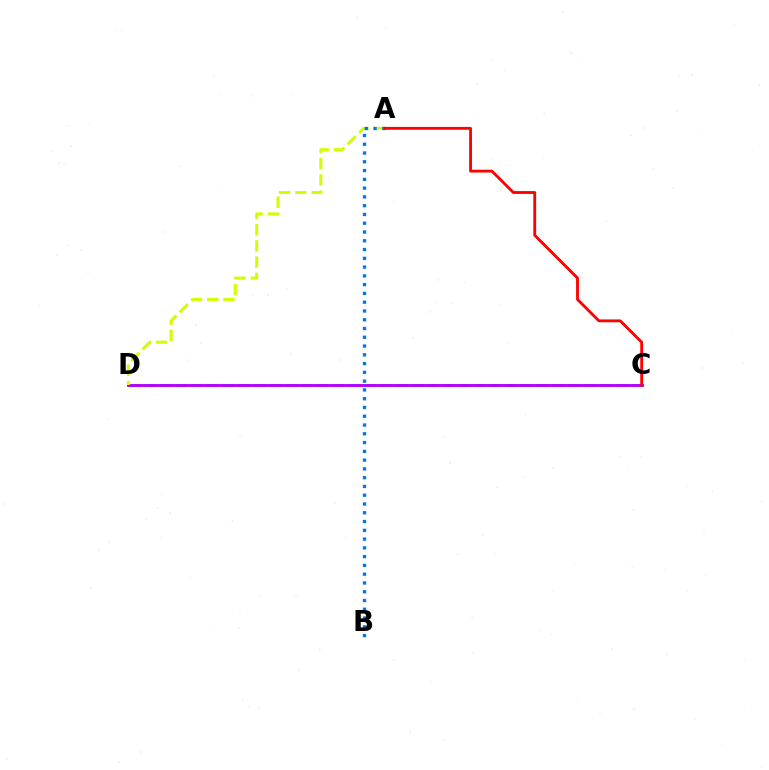{('C', 'D'): [{'color': '#00ff5c', 'line_style': 'dashed', 'thickness': 2.14}, {'color': '#b900ff', 'line_style': 'solid', 'thickness': 2.08}], ('A', 'D'): [{'color': '#d1ff00', 'line_style': 'dashed', 'thickness': 2.21}], ('A', 'B'): [{'color': '#0074ff', 'line_style': 'dotted', 'thickness': 2.38}], ('A', 'C'): [{'color': '#ff0000', 'line_style': 'solid', 'thickness': 2.04}]}